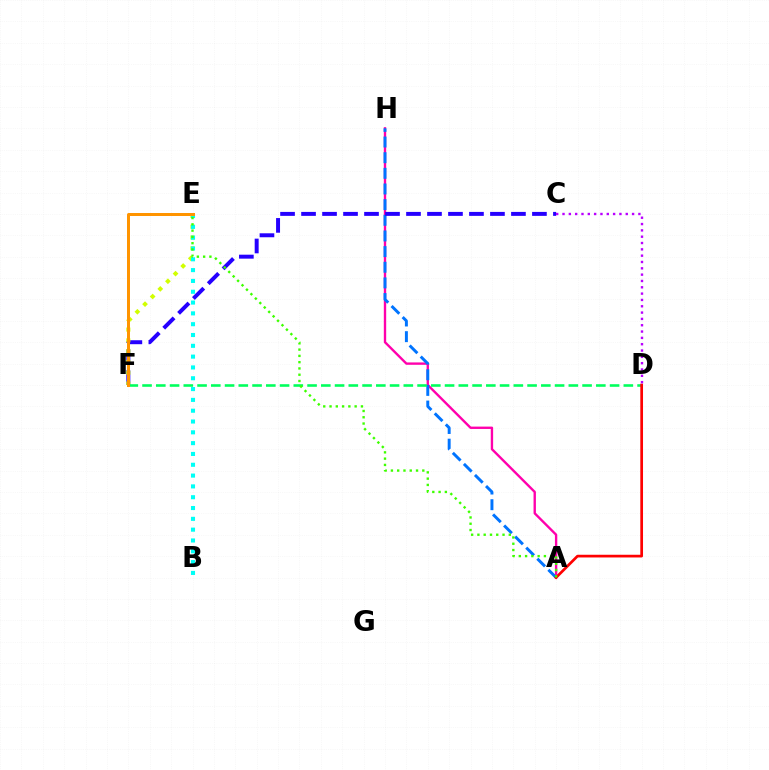{('A', 'H'): [{'color': '#ff00ac', 'line_style': 'solid', 'thickness': 1.71}, {'color': '#0074ff', 'line_style': 'dashed', 'thickness': 2.13}], ('C', 'F'): [{'color': '#2500ff', 'line_style': 'dashed', 'thickness': 2.85}], ('E', 'F'): [{'color': '#d1ff00', 'line_style': 'dotted', 'thickness': 2.93}, {'color': '#ff9400', 'line_style': 'solid', 'thickness': 2.15}], ('B', 'E'): [{'color': '#00fff6', 'line_style': 'dotted', 'thickness': 2.94}], ('D', 'F'): [{'color': '#00ff5c', 'line_style': 'dashed', 'thickness': 1.87}], ('A', 'D'): [{'color': '#ff0000', 'line_style': 'solid', 'thickness': 1.95}], ('C', 'D'): [{'color': '#b900ff', 'line_style': 'dotted', 'thickness': 1.72}], ('A', 'E'): [{'color': '#3dff00', 'line_style': 'dotted', 'thickness': 1.71}]}